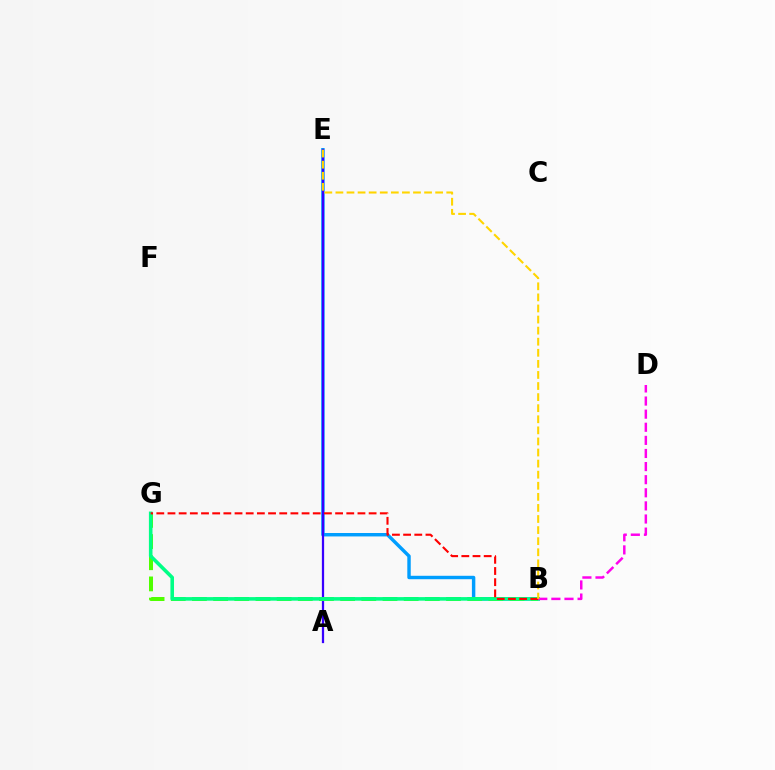{('B', 'E'): [{'color': '#009eff', 'line_style': 'solid', 'thickness': 2.47}, {'color': '#ffd500', 'line_style': 'dashed', 'thickness': 1.51}], ('A', 'E'): [{'color': '#3700ff', 'line_style': 'solid', 'thickness': 1.62}], ('B', 'G'): [{'color': '#4fff00', 'line_style': 'dashed', 'thickness': 2.88}, {'color': '#00ff86', 'line_style': 'solid', 'thickness': 2.58}, {'color': '#ff0000', 'line_style': 'dashed', 'thickness': 1.52}], ('B', 'D'): [{'color': '#ff00ed', 'line_style': 'dashed', 'thickness': 1.78}]}